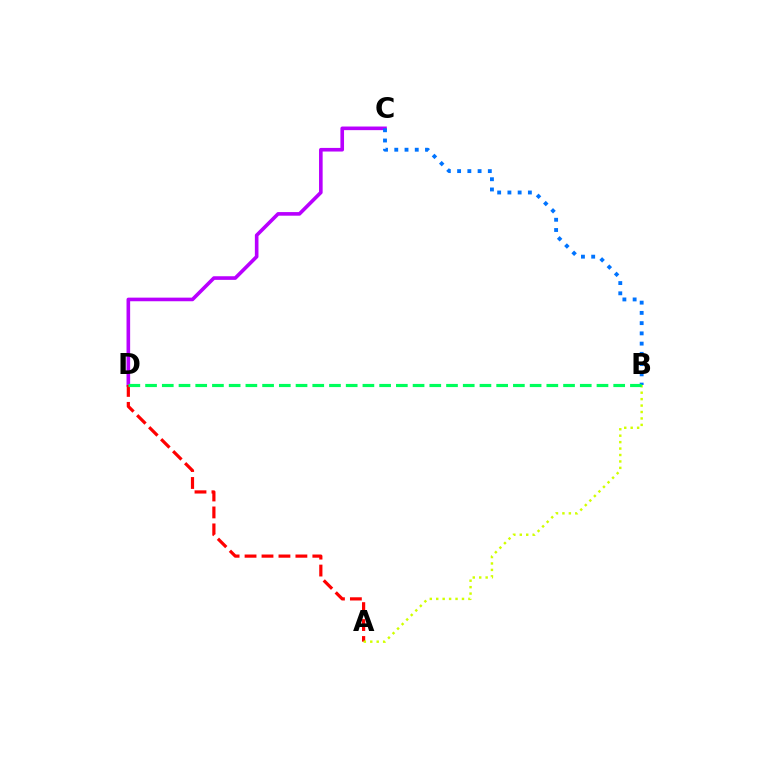{('C', 'D'): [{'color': '#b900ff', 'line_style': 'solid', 'thickness': 2.6}], ('B', 'C'): [{'color': '#0074ff', 'line_style': 'dotted', 'thickness': 2.78}], ('A', 'D'): [{'color': '#ff0000', 'line_style': 'dashed', 'thickness': 2.3}], ('A', 'B'): [{'color': '#d1ff00', 'line_style': 'dotted', 'thickness': 1.75}], ('B', 'D'): [{'color': '#00ff5c', 'line_style': 'dashed', 'thickness': 2.27}]}